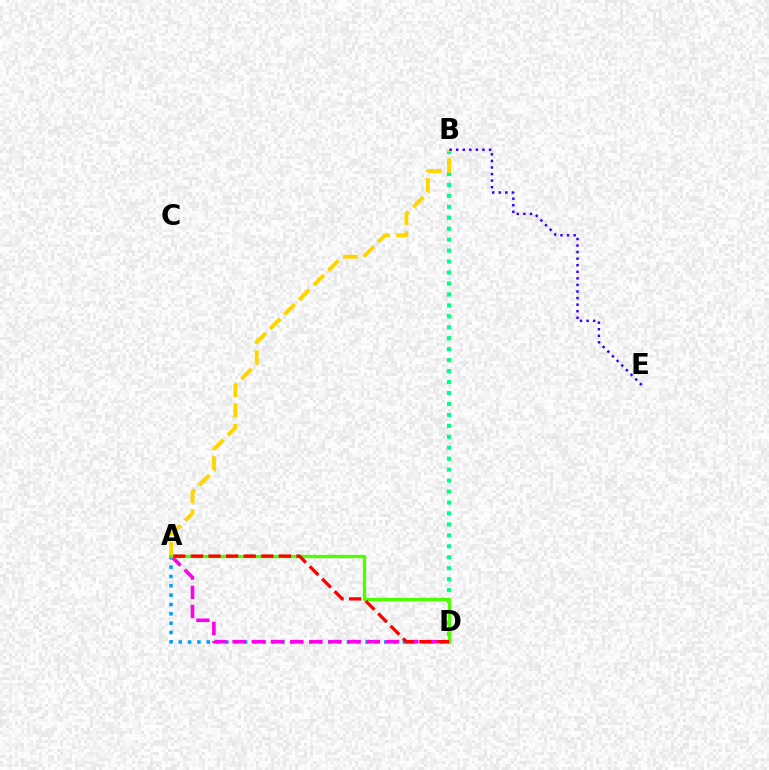{('A', 'D'): [{'color': '#009eff', 'line_style': 'dotted', 'thickness': 2.54}, {'color': '#ff00ed', 'line_style': 'dashed', 'thickness': 2.61}, {'color': '#4fff00', 'line_style': 'solid', 'thickness': 2.41}, {'color': '#ff0000', 'line_style': 'dashed', 'thickness': 2.39}], ('B', 'D'): [{'color': '#00ff86', 'line_style': 'dotted', 'thickness': 2.98}], ('A', 'B'): [{'color': '#ffd500', 'line_style': 'dashed', 'thickness': 2.8}], ('B', 'E'): [{'color': '#3700ff', 'line_style': 'dotted', 'thickness': 1.78}]}